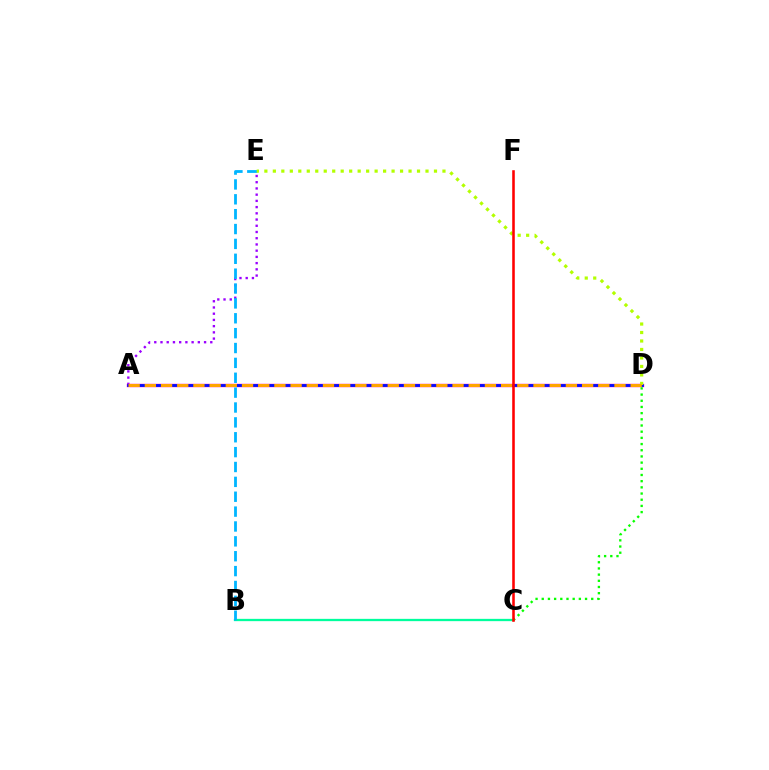{('A', 'E'): [{'color': '#9b00ff', 'line_style': 'dotted', 'thickness': 1.69}], ('B', 'C'): [{'color': '#00ff9d', 'line_style': 'solid', 'thickness': 1.65}], ('A', 'D'): [{'color': '#ff00bd', 'line_style': 'solid', 'thickness': 2.42}, {'color': '#0010ff', 'line_style': 'solid', 'thickness': 1.99}, {'color': '#ffa500', 'line_style': 'dashed', 'thickness': 2.2}], ('C', 'D'): [{'color': '#08ff00', 'line_style': 'dotted', 'thickness': 1.68}], ('B', 'E'): [{'color': '#00b5ff', 'line_style': 'dashed', 'thickness': 2.02}], ('D', 'E'): [{'color': '#b3ff00', 'line_style': 'dotted', 'thickness': 2.3}], ('C', 'F'): [{'color': '#ff0000', 'line_style': 'solid', 'thickness': 1.85}]}